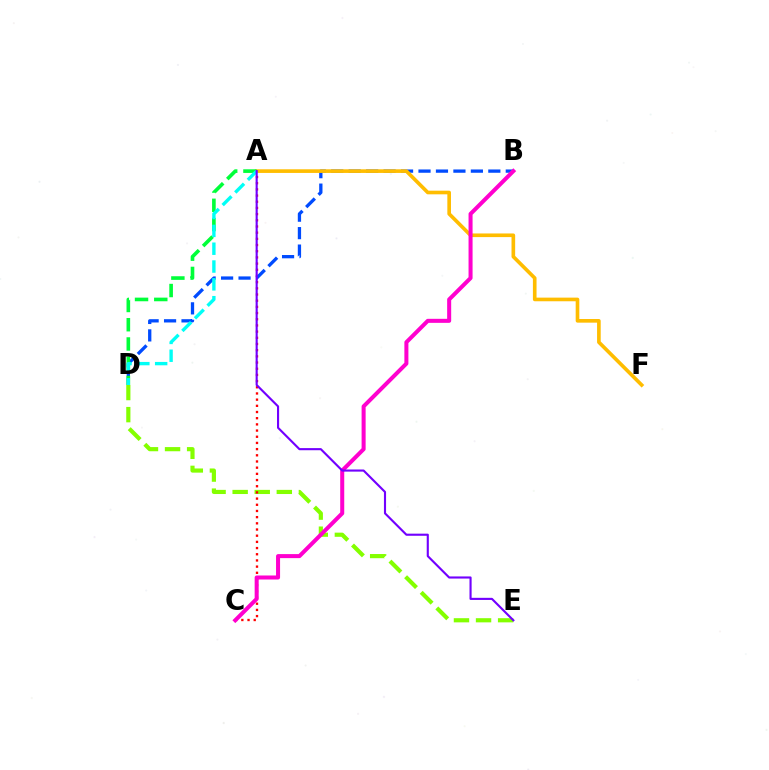{('D', 'E'): [{'color': '#84ff00', 'line_style': 'dashed', 'thickness': 3.0}], ('A', 'C'): [{'color': '#ff0000', 'line_style': 'dotted', 'thickness': 1.68}], ('B', 'D'): [{'color': '#004bff', 'line_style': 'dashed', 'thickness': 2.37}], ('A', 'F'): [{'color': '#ffbd00', 'line_style': 'solid', 'thickness': 2.62}], ('A', 'D'): [{'color': '#00ff39', 'line_style': 'dashed', 'thickness': 2.61}, {'color': '#00fff6', 'line_style': 'dashed', 'thickness': 2.42}], ('B', 'C'): [{'color': '#ff00cf', 'line_style': 'solid', 'thickness': 2.9}], ('A', 'E'): [{'color': '#7200ff', 'line_style': 'solid', 'thickness': 1.53}]}